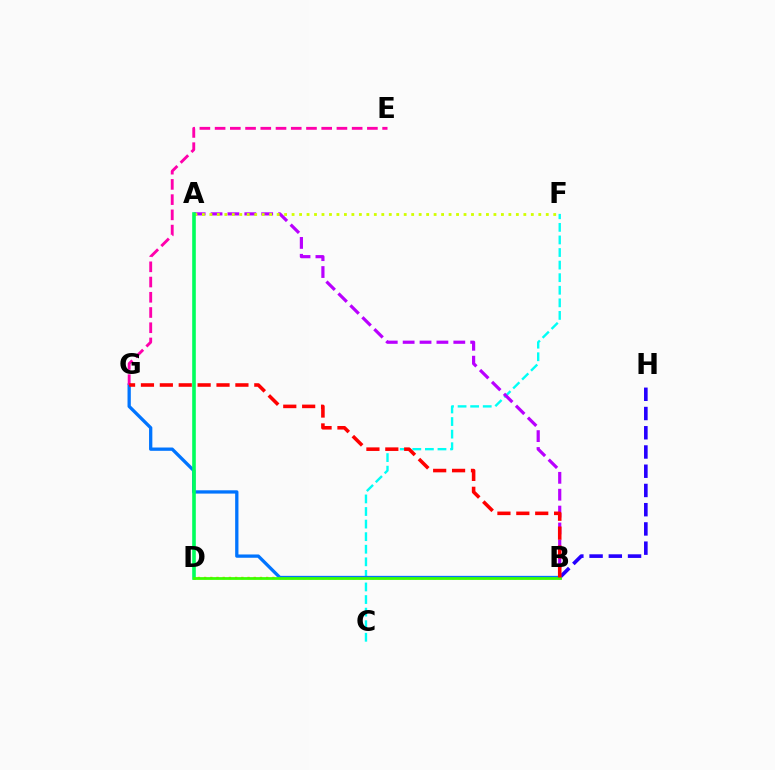{('B', 'H'): [{'color': '#2500ff', 'line_style': 'dashed', 'thickness': 2.61}], ('C', 'F'): [{'color': '#00fff6', 'line_style': 'dashed', 'thickness': 1.71}], ('A', 'B'): [{'color': '#b900ff', 'line_style': 'dashed', 'thickness': 2.29}], ('B', 'D'): [{'color': '#ff9400', 'line_style': 'dotted', 'thickness': 1.69}, {'color': '#3dff00', 'line_style': 'solid', 'thickness': 1.99}], ('B', 'G'): [{'color': '#0074ff', 'line_style': 'solid', 'thickness': 2.37}, {'color': '#ff0000', 'line_style': 'dashed', 'thickness': 2.57}], ('A', 'F'): [{'color': '#d1ff00', 'line_style': 'dotted', 'thickness': 2.03}], ('A', 'D'): [{'color': '#00ff5c', 'line_style': 'solid', 'thickness': 2.6}], ('E', 'G'): [{'color': '#ff00ac', 'line_style': 'dashed', 'thickness': 2.07}]}